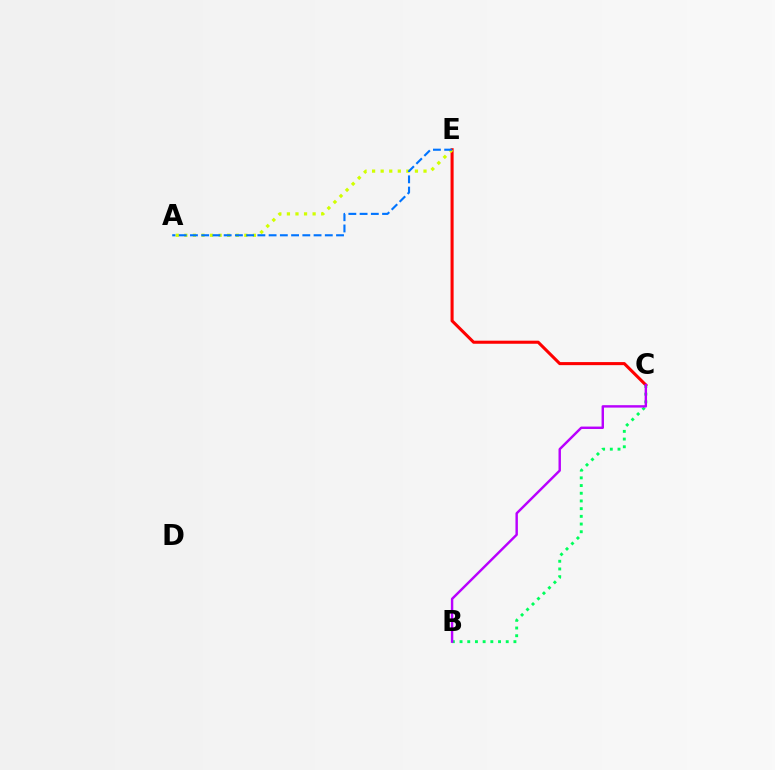{('C', 'E'): [{'color': '#ff0000', 'line_style': 'solid', 'thickness': 2.21}], ('A', 'E'): [{'color': '#d1ff00', 'line_style': 'dotted', 'thickness': 2.33}, {'color': '#0074ff', 'line_style': 'dashed', 'thickness': 1.53}], ('B', 'C'): [{'color': '#00ff5c', 'line_style': 'dotted', 'thickness': 2.09}, {'color': '#b900ff', 'line_style': 'solid', 'thickness': 1.75}]}